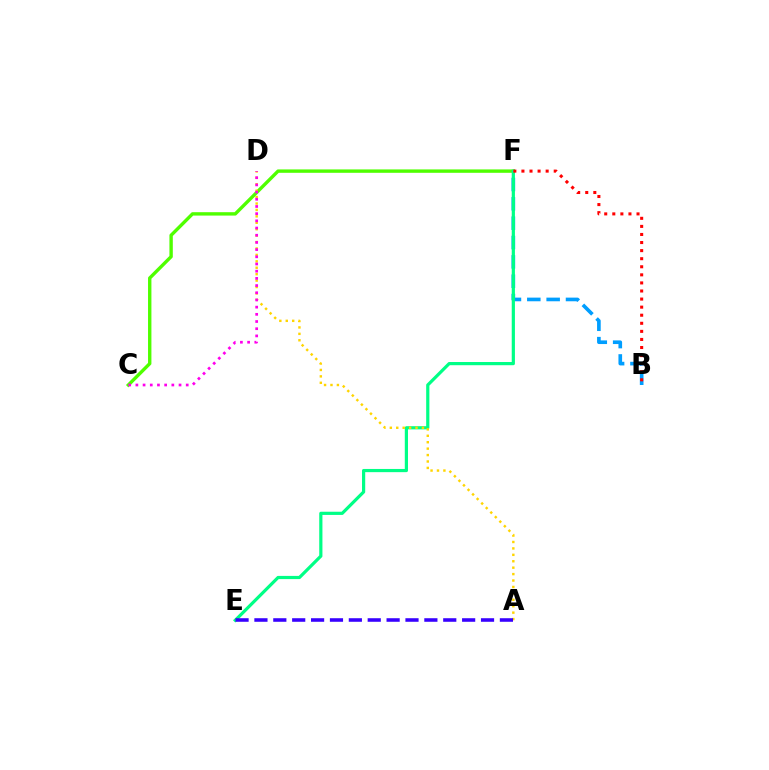{('C', 'F'): [{'color': '#4fff00', 'line_style': 'solid', 'thickness': 2.44}], ('B', 'F'): [{'color': '#009eff', 'line_style': 'dashed', 'thickness': 2.63}, {'color': '#ff0000', 'line_style': 'dotted', 'thickness': 2.19}], ('E', 'F'): [{'color': '#00ff86', 'line_style': 'solid', 'thickness': 2.3}], ('A', 'D'): [{'color': '#ffd500', 'line_style': 'dotted', 'thickness': 1.75}], ('C', 'D'): [{'color': '#ff00ed', 'line_style': 'dotted', 'thickness': 1.95}], ('A', 'E'): [{'color': '#3700ff', 'line_style': 'dashed', 'thickness': 2.57}]}